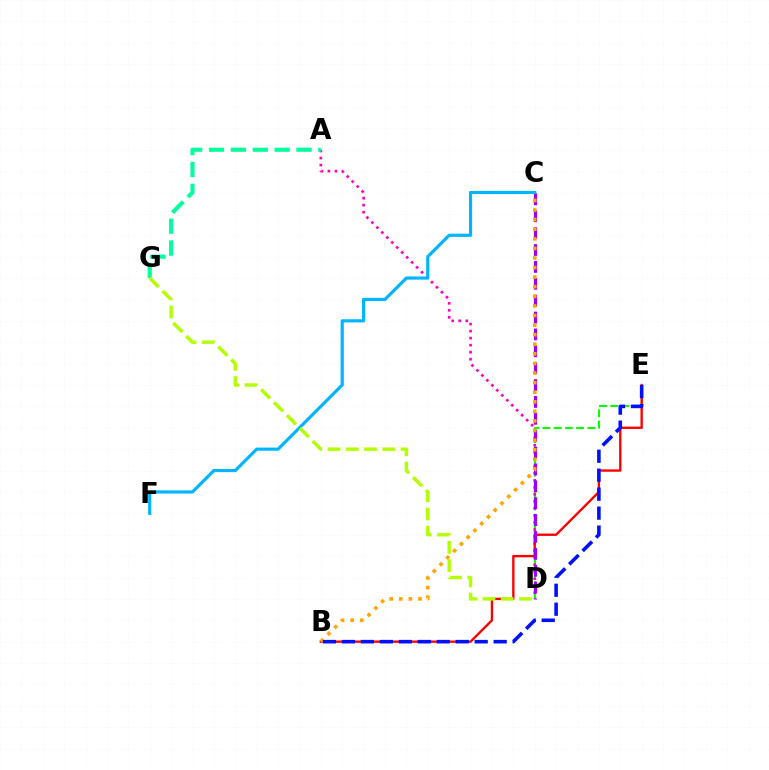{('D', 'E'): [{'color': '#08ff00', 'line_style': 'dashed', 'thickness': 1.52}], ('A', 'D'): [{'color': '#ff00bd', 'line_style': 'dotted', 'thickness': 1.91}], ('B', 'E'): [{'color': '#ff0000', 'line_style': 'solid', 'thickness': 1.7}, {'color': '#0010ff', 'line_style': 'dashed', 'thickness': 2.58}], ('A', 'G'): [{'color': '#00ff9d', 'line_style': 'dashed', 'thickness': 2.97}], ('C', 'D'): [{'color': '#9b00ff', 'line_style': 'dashed', 'thickness': 2.29}], ('C', 'F'): [{'color': '#00b5ff', 'line_style': 'solid', 'thickness': 2.28}], ('B', 'C'): [{'color': '#ffa500', 'line_style': 'dotted', 'thickness': 2.6}], ('D', 'G'): [{'color': '#b3ff00', 'line_style': 'dashed', 'thickness': 2.48}]}